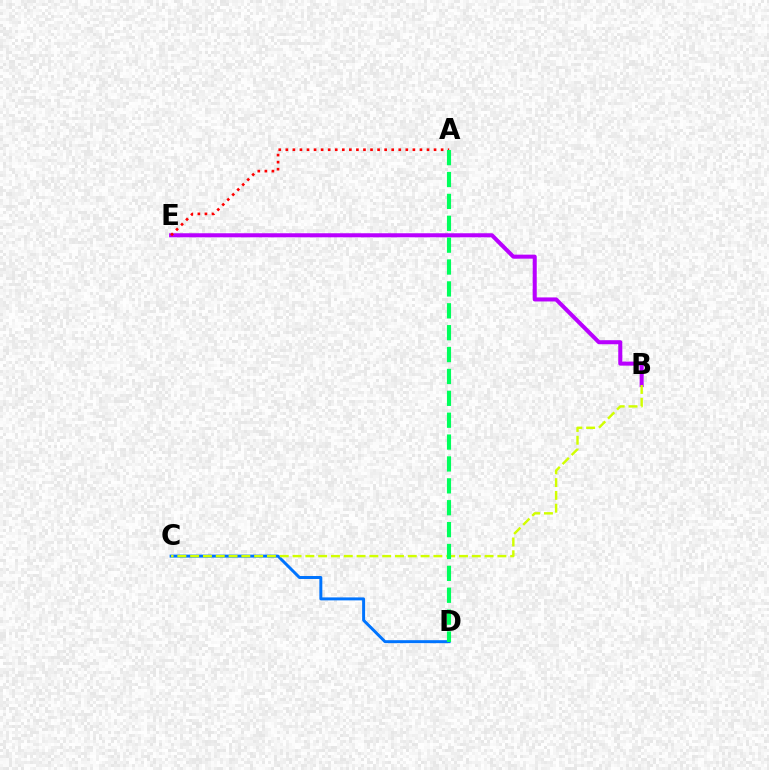{('C', 'D'): [{'color': '#0074ff', 'line_style': 'solid', 'thickness': 2.14}], ('B', 'E'): [{'color': '#b900ff', 'line_style': 'solid', 'thickness': 2.91}], ('A', 'E'): [{'color': '#ff0000', 'line_style': 'dotted', 'thickness': 1.92}], ('B', 'C'): [{'color': '#d1ff00', 'line_style': 'dashed', 'thickness': 1.74}], ('A', 'D'): [{'color': '#00ff5c', 'line_style': 'dashed', 'thickness': 2.97}]}